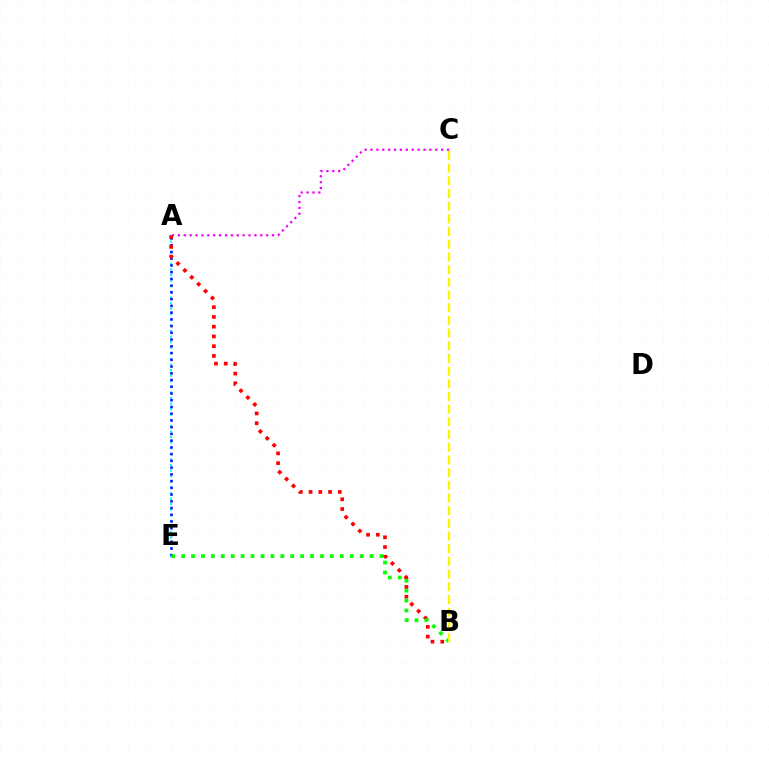{('A', 'E'): [{'color': '#00fff6', 'line_style': 'dotted', 'thickness': 1.52}, {'color': '#0010ff', 'line_style': 'dotted', 'thickness': 1.83}], ('A', 'C'): [{'color': '#ee00ff', 'line_style': 'dotted', 'thickness': 1.6}], ('A', 'B'): [{'color': '#ff0000', 'line_style': 'dotted', 'thickness': 2.65}], ('B', 'E'): [{'color': '#08ff00', 'line_style': 'dotted', 'thickness': 2.69}], ('B', 'C'): [{'color': '#fcf500', 'line_style': 'dashed', 'thickness': 1.72}]}